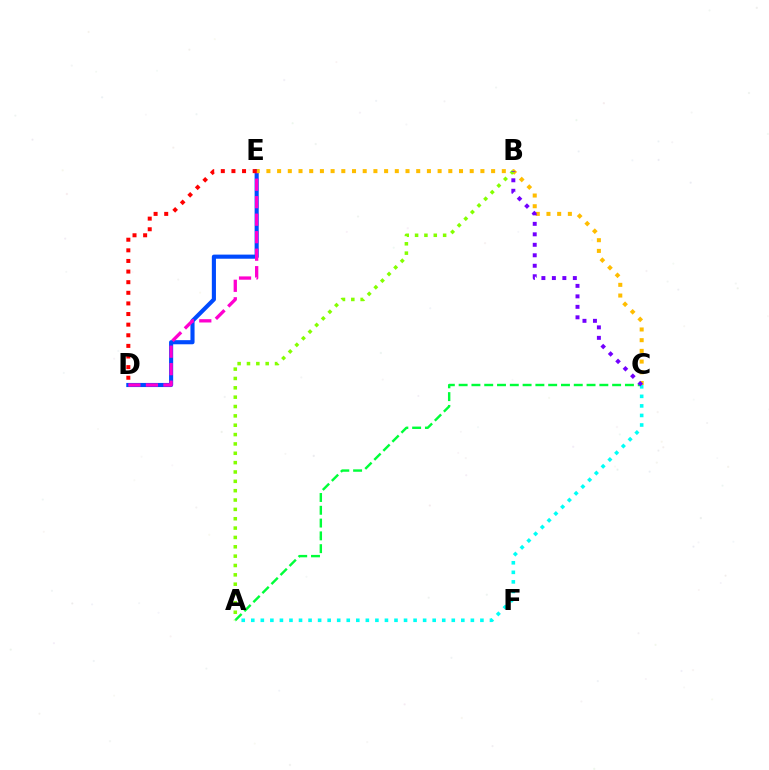{('A', 'C'): [{'color': '#00ff39', 'line_style': 'dashed', 'thickness': 1.74}, {'color': '#00fff6', 'line_style': 'dotted', 'thickness': 2.59}], ('D', 'E'): [{'color': '#004bff', 'line_style': 'solid', 'thickness': 2.96}, {'color': '#ff00cf', 'line_style': 'dashed', 'thickness': 2.38}, {'color': '#ff0000', 'line_style': 'dotted', 'thickness': 2.88}], ('C', 'E'): [{'color': '#ffbd00', 'line_style': 'dotted', 'thickness': 2.91}], ('A', 'B'): [{'color': '#84ff00', 'line_style': 'dotted', 'thickness': 2.54}], ('B', 'C'): [{'color': '#7200ff', 'line_style': 'dotted', 'thickness': 2.85}]}